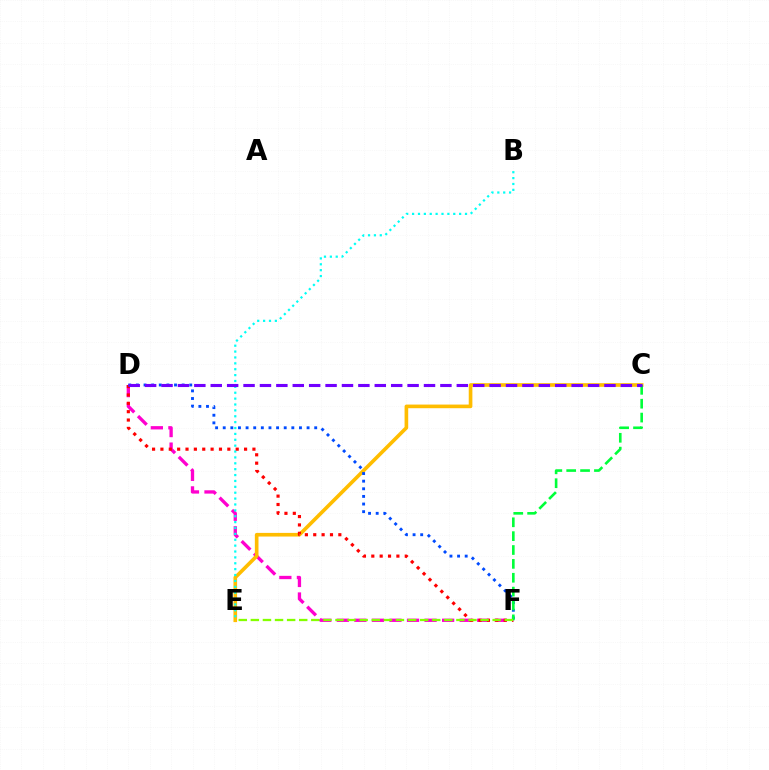{('D', 'F'): [{'color': '#ff00cf', 'line_style': 'dashed', 'thickness': 2.38}, {'color': '#ff0000', 'line_style': 'dotted', 'thickness': 2.27}, {'color': '#004bff', 'line_style': 'dotted', 'thickness': 2.07}], ('C', 'E'): [{'color': '#ffbd00', 'line_style': 'solid', 'thickness': 2.62}], ('B', 'E'): [{'color': '#00fff6', 'line_style': 'dotted', 'thickness': 1.6}], ('C', 'F'): [{'color': '#00ff39', 'line_style': 'dashed', 'thickness': 1.88}], ('E', 'F'): [{'color': '#84ff00', 'line_style': 'dashed', 'thickness': 1.64}], ('C', 'D'): [{'color': '#7200ff', 'line_style': 'dashed', 'thickness': 2.23}]}